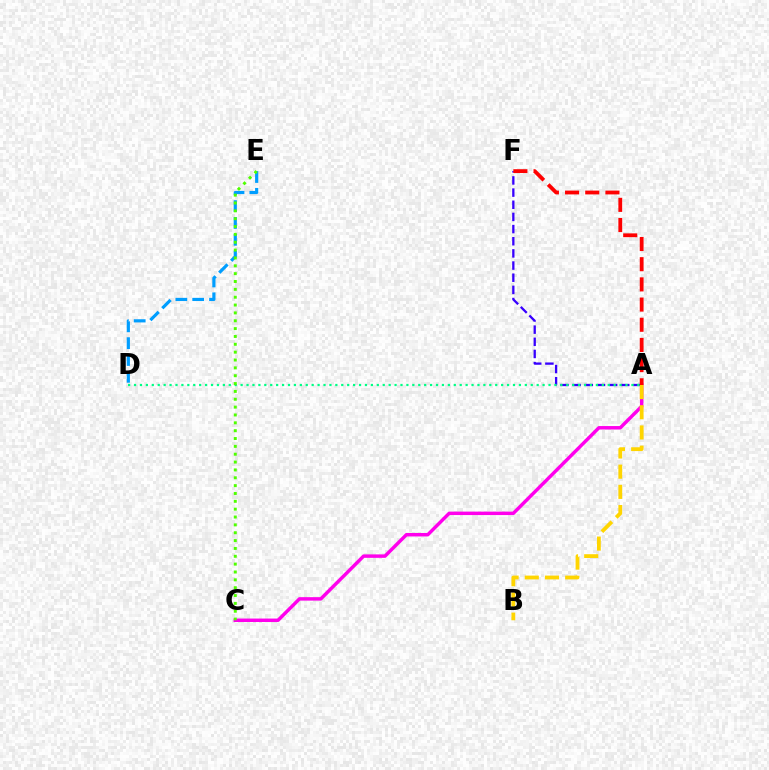{('D', 'E'): [{'color': '#009eff', 'line_style': 'dashed', 'thickness': 2.29}], ('A', 'F'): [{'color': '#3700ff', 'line_style': 'dashed', 'thickness': 1.65}, {'color': '#ff0000', 'line_style': 'dashed', 'thickness': 2.74}], ('A', 'C'): [{'color': '#ff00ed', 'line_style': 'solid', 'thickness': 2.48}], ('A', 'B'): [{'color': '#ffd500', 'line_style': 'dashed', 'thickness': 2.74}], ('A', 'D'): [{'color': '#00ff86', 'line_style': 'dotted', 'thickness': 1.61}], ('C', 'E'): [{'color': '#4fff00', 'line_style': 'dotted', 'thickness': 2.13}]}